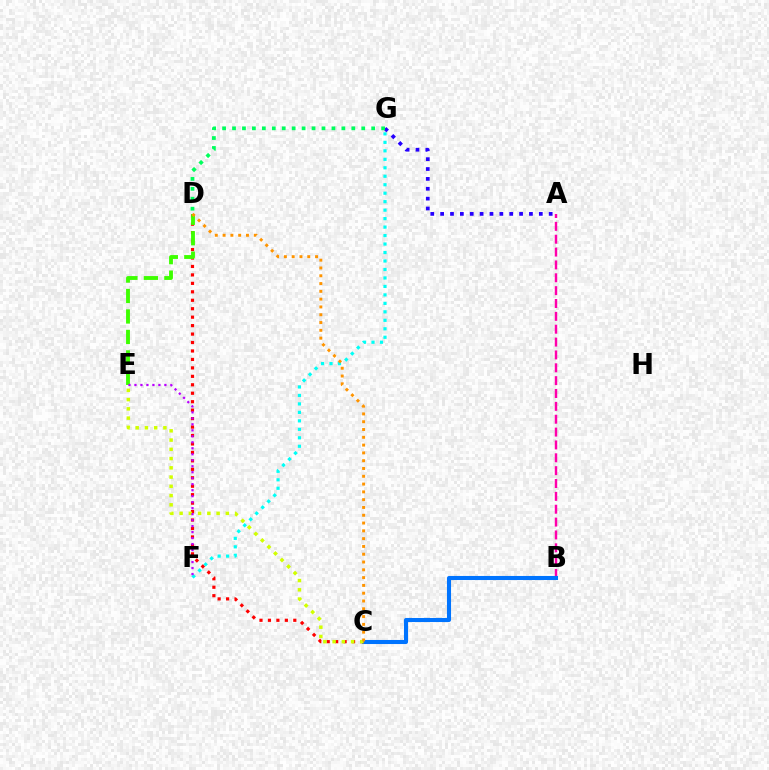{('A', 'B'): [{'color': '#ff00ac', 'line_style': 'dashed', 'thickness': 1.75}], ('B', 'C'): [{'color': '#0074ff', 'line_style': 'solid', 'thickness': 2.93}], ('F', 'G'): [{'color': '#00fff6', 'line_style': 'dotted', 'thickness': 2.3}], ('C', 'D'): [{'color': '#ff0000', 'line_style': 'dotted', 'thickness': 2.3}, {'color': '#ff9400', 'line_style': 'dotted', 'thickness': 2.12}], ('A', 'G'): [{'color': '#2500ff', 'line_style': 'dotted', 'thickness': 2.68}], ('D', 'E'): [{'color': '#3dff00', 'line_style': 'dashed', 'thickness': 2.78}], ('C', 'E'): [{'color': '#d1ff00', 'line_style': 'dotted', 'thickness': 2.51}], ('E', 'F'): [{'color': '#b900ff', 'line_style': 'dotted', 'thickness': 1.63}], ('D', 'G'): [{'color': '#00ff5c', 'line_style': 'dotted', 'thickness': 2.7}]}